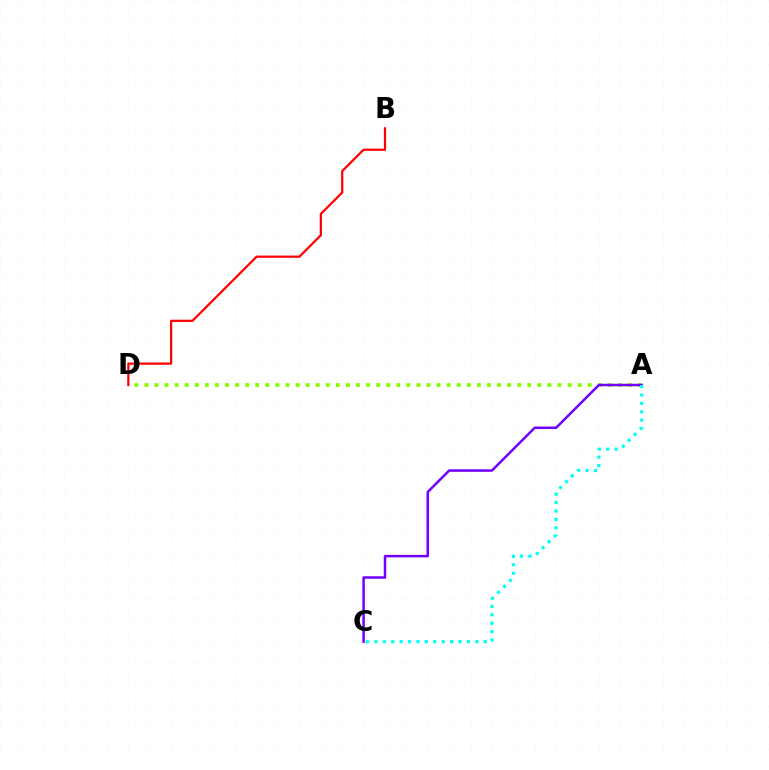{('A', 'D'): [{'color': '#84ff00', 'line_style': 'dotted', 'thickness': 2.74}], ('A', 'C'): [{'color': '#7200ff', 'line_style': 'solid', 'thickness': 1.8}, {'color': '#00fff6', 'line_style': 'dotted', 'thickness': 2.28}], ('B', 'D'): [{'color': '#ff0000', 'line_style': 'solid', 'thickness': 1.6}]}